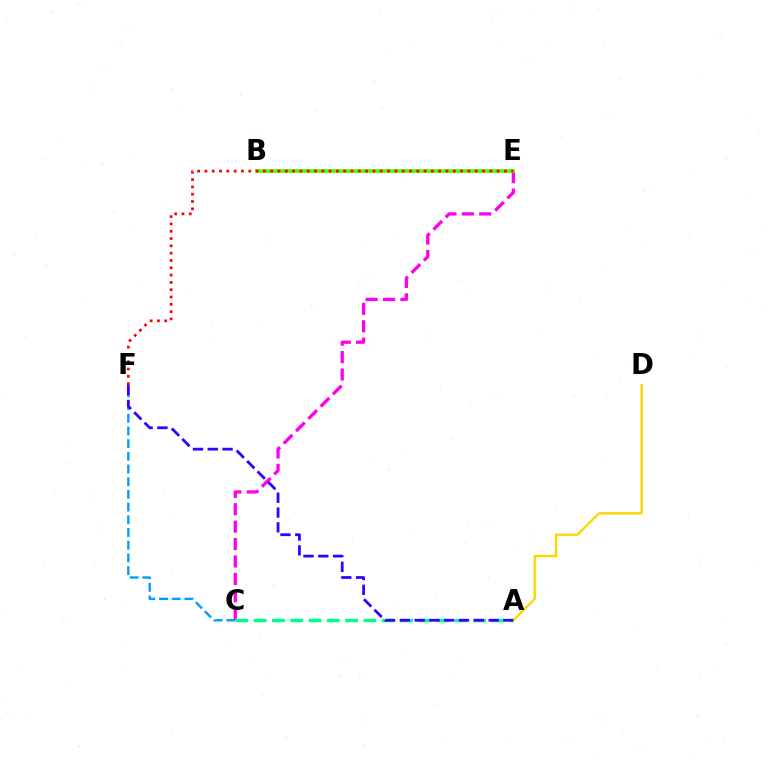{('C', 'F'): [{'color': '#009eff', 'line_style': 'dashed', 'thickness': 1.72}], ('C', 'E'): [{'color': '#ff00ed', 'line_style': 'dashed', 'thickness': 2.37}], ('A', 'C'): [{'color': '#00ff86', 'line_style': 'dashed', 'thickness': 2.48}], ('A', 'D'): [{'color': '#ffd500', 'line_style': 'solid', 'thickness': 1.68}], ('A', 'F'): [{'color': '#3700ff', 'line_style': 'dashed', 'thickness': 2.01}], ('B', 'E'): [{'color': '#4fff00', 'line_style': 'solid', 'thickness': 2.71}], ('E', 'F'): [{'color': '#ff0000', 'line_style': 'dotted', 'thickness': 1.98}]}